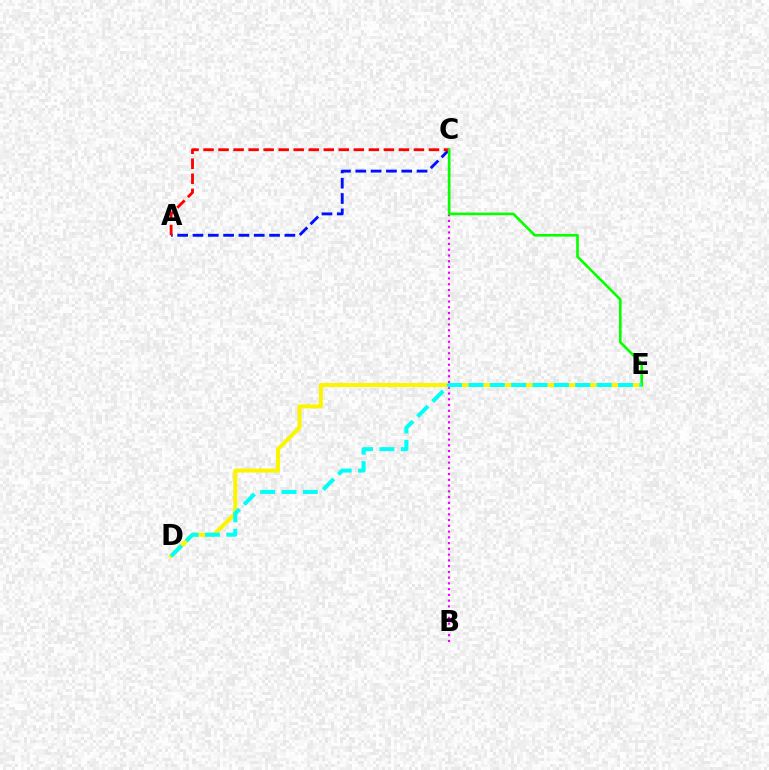{('A', 'C'): [{'color': '#0010ff', 'line_style': 'dashed', 'thickness': 2.08}, {'color': '#ff0000', 'line_style': 'dashed', 'thickness': 2.04}], ('B', 'C'): [{'color': '#ee00ff', 'line_style': 'dotted', 'thickness': 1.56}], ('D', 'E'): [{'color': '#fcf500', 'line_style': 'solid', 'thickness': 2.88}, {'color': '#00fff6', 'line_style': 'dashed', 'thickness': 2.9}], ('C', 'E'): [{'color': '#08ff00', 'line_style': 'solid', 'thickness': 1.9}]}